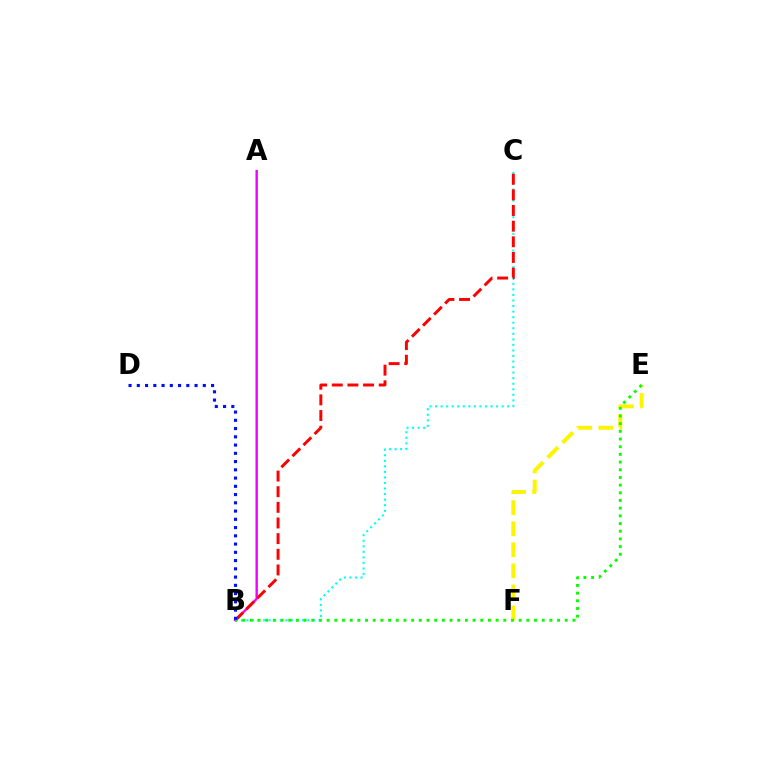{('A', 'B'): [{'color': '#ee00ff', 'line_style': 'solid', 'thickness': 1.72}], ('B', 'C'): [{'color': '#00fff6', 'line_style': 'dotted', 'thickness': 1.51}, {'color': '#ff0000', 'line_style': 'dashed', 'thickness': 2.13}], ('E', 'F'): [{'color': '#fcf500', 'line_style': 'dashed', 'thickness': 2.86}], ('B', 'E'): [{'color': '#08ff00', 'line_style': 'dotted', 'thickness': 2.09}], ('B', 'D'): [{'color': '#0010ff', 'line_style': 'dotted', 'thickness': 2.24}]}